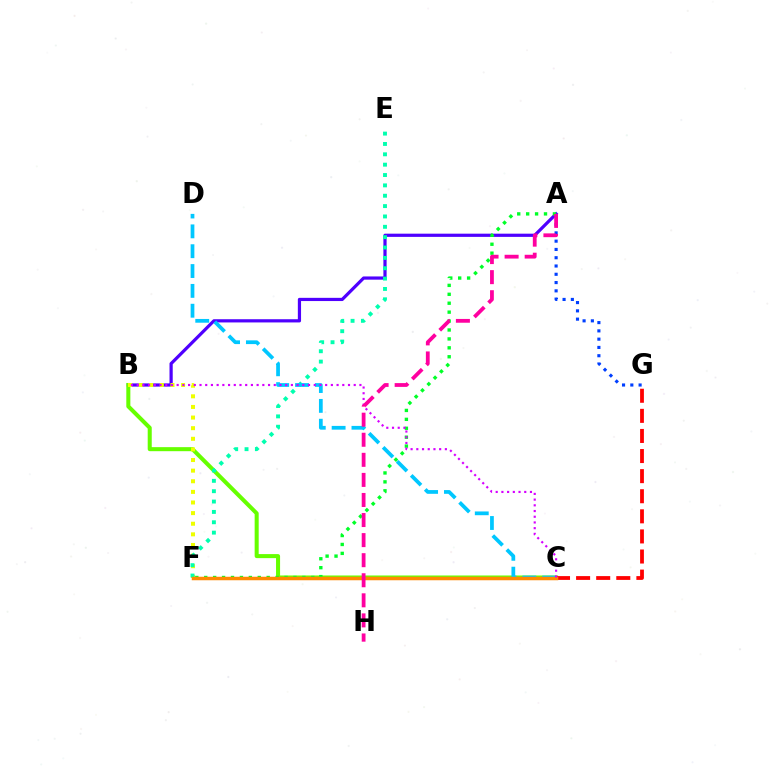{('A', 'B'): [{'color': '#4f00ff', 'line_style': 'solid', 'thickness': 2.31}], ('B', 'C'): [{'color': '#66ff00', 'line_style': 'solid', 'thickness': 2.91}, {'color': '#d600ff', 'line_style': 'dotted', 'thickness': 1.55}], ('B', 'F'): [{'color': '#eeff00', 'line_style': 'dotted', 'thickness': 2.88}], ('E', 'F'): [{'color': '#00ffaf', 'line_style': 'dotted', 'thickness': 2.81}], ('C', 'D'): [{'color': '#00c7ff', 'line_style': 'dashed', 'thickness': 2.7}], ('A', 'G'): [{'color': '#003fff', 'line_style': 'dotted', 'thickness': 2.25}], ('A', 'F'): [{'color': '#00ff27', 'line_style': 'dotted', 'thickness': 2.42}], ('C', 'G'): [{'color': '#ff0000', 'line_style': 'dashed', 'thickness': 2.73}], ('C', 'F'): [{'color': '#ff8800', 'line_style': 'solid', 'thickness': 2.52}], ('A', 'H'): [{'color': '#ff00a0', 'line_style': 'dashed', 'thickness': 2.73}]}